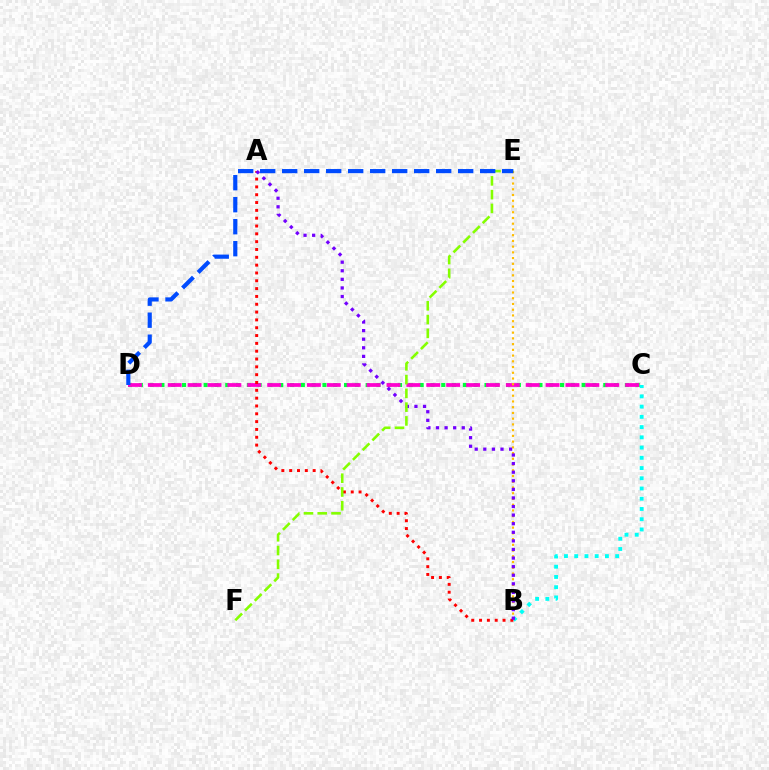{('B', 'C'): [{'color': '#00fff6', 'line_style': 'dotted', 'thickness': 2.78}], ('C', 'D'): [{'color': '#00ff39', 'line_style': 'dotted', 'thickness': 2.93}, {'color': '#ff00cf', 'line_style': 'dashed', 'thickness': 2.7}], ('B', 'E'): [{'color': '#ffbd00', 'line_style': 'dotted', 'thickness': 1.56}], ('A', 'B'): [{'color': '#ff0000', 'line_style': 'dotted', 'thickness': 2.13}, {'color': '#7200ff', 'line_style': 'dotted', 'thickness': 2.33}], ('E', 'F'): [{'color': '#84ff00', 'line_style': 'dashed', 'thickness': 1.87}], ('D', 'E'): [{'color': '#004bff', 'line_style': 'dashed', 'thickness': 2.99}]}